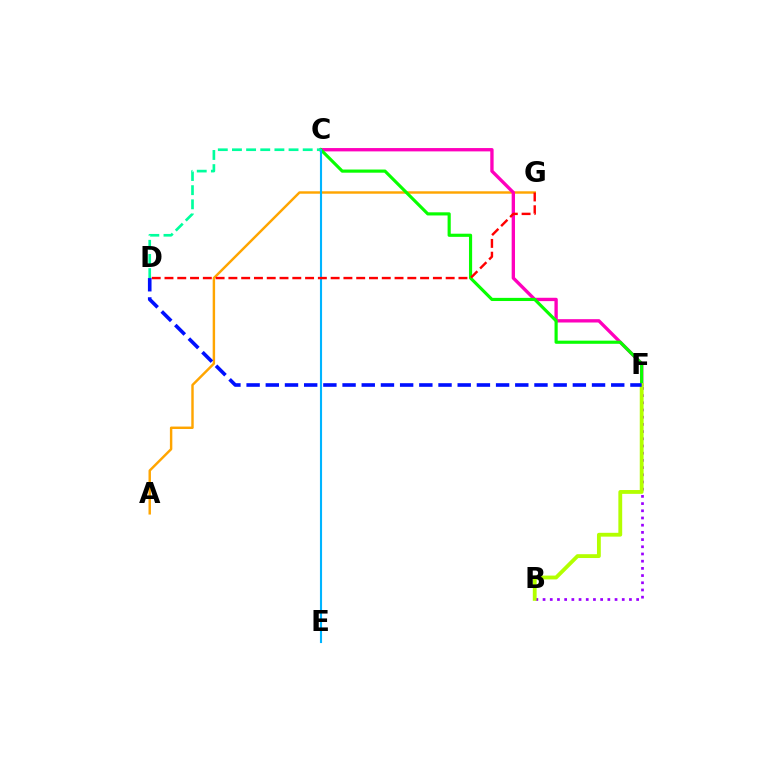{('A', 'G'): [{'color': '#ffa500', 'line_style': 'solid', 'thickness': 1.75}], ('C', 'F'): [{'color': '#ff00bd', 'line_style': 'solid', 'thickness': 2.4}, {'color': '#08ff00', 'line_style': 'solid', 'thickness': 2.27}], ('B', 'F'): [{'color': '#9b00ff', 'line_style': 'dotted', 'thickness': 1.96}, {'color': '#b3ff00', 'line_style': 'solid', 'thickness': 2.76}], ('C', 'E'): [{'color': '#00b5ff', 'line_style': 'solid', 'thickness': 1.53}], ('D', 'G'): [{'color': '#ff0000', 'line_style': 'dashed', 'thickness': 1.74}], ('C', 'D'): [{'color': '#00ff9d', 'line_style': 'dashed', 'thickness': 1.92}], ('D', 'F'): [{'color': '#0010ff', 'line_style': 'dashed', 'thickness': 2.61}]}